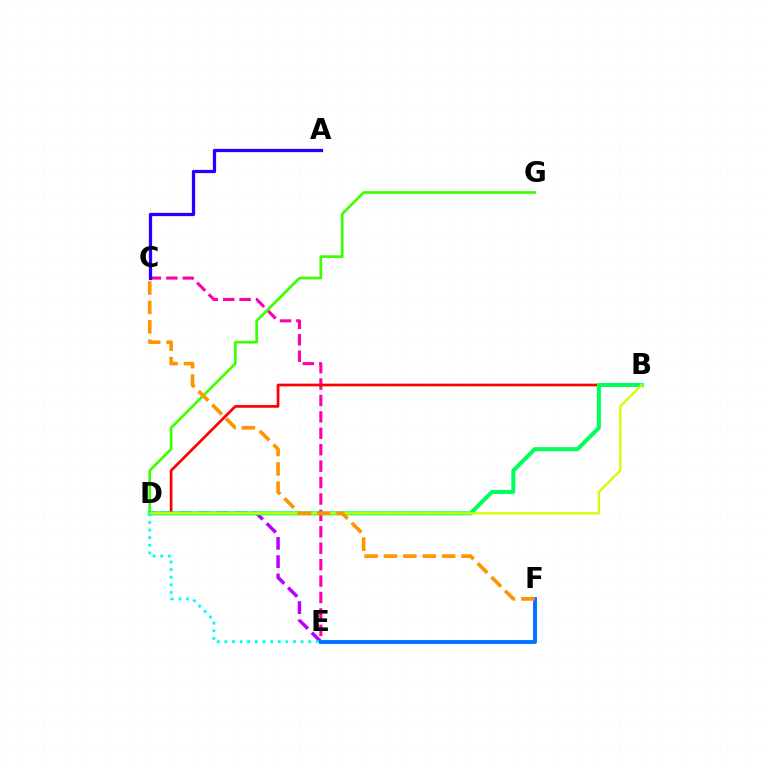{('D', 'E'): [{'color': '#b900ff', 'line_style': 'dashed', 'thickness': 2.48}, {'color': '#00fff6', 'line_style': 'dotted', 'thickness': 2.07}], ('C', 'E'): [{'color': '#ff00ac', 'line_style': 'dashed', 'thickness': 2.23}], ('B', 'D'): [{'color': '#ff0000', 'line_style': 'solid', 'thickness': 1.95}, {'color': '#00ff5c', 'line_style': 'solid', 'thickness': 2.9}, {'color': '#d1ff00', 'line_style': 'solid', 'thickness': 1.63}], ('A', 'C'): [{'color': '#2500ff', 'line_style': 'solid', 'thickness': 2.34}], ('D', 'G'): [{'color': '#3dff00', 'line_style': 'solid', 'thickness': 1.94}], ('E', 'F'): [{'color': '#0074ff', 'line_style': 'solid', 'thickness': 2.82}], ('C', 'F'): [{'color': '#ff9400', 'line_style': 'dashed', 'thickness': 2.64}]}